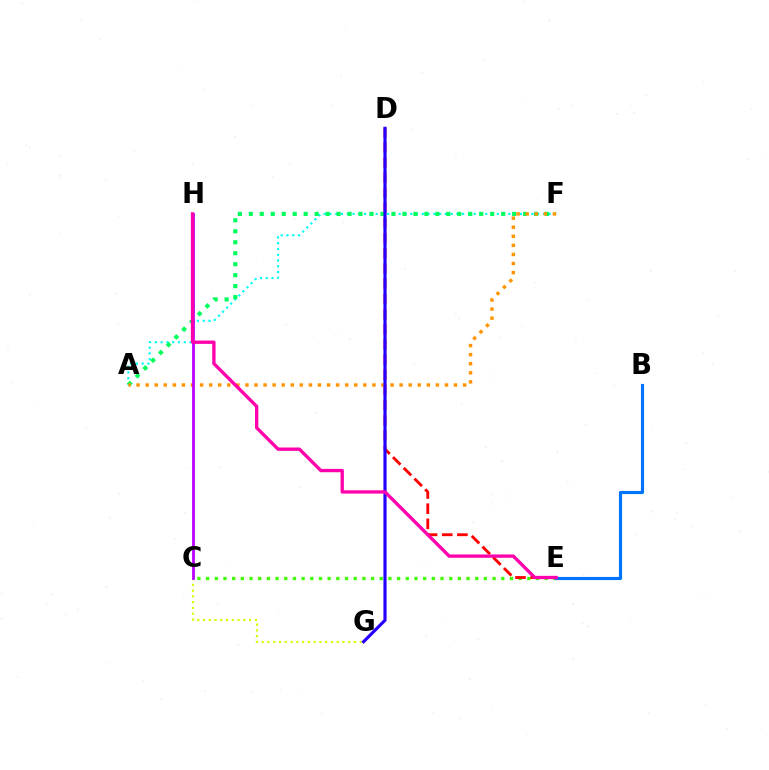{('A', 'F'): [{'color': '#00fff6', 'line_style': 'dotted', 'thickness': 1.57}, {'color': '#00ff5c', 'line_style': 'dotted', 'thickness': 2.98}, {'color': '#ff9400', 'line_style': 'dotted', 'thickness': 2.46}], ('C', 'E'): [{'color': '#3dff00', 'line_style': 'dotted', 'thickness': 2.36}], ('D', 'E'): [{'color': '#ff0000', 'line_style': 'dashed', 'thickness': 2.06}], ('B', 'E'): [{'color': '#0074ff', 'line_style': 'solid', 'thickness': 2.26}], ('C', 'G'): [{'color': '#d1ff00', 'line_style': 'dotted', 'thickness': 1.57}], ('C', 'H'): [{'color': '#b900ff', 'line_style': 'solid', 'thickness': 2.0}], ('D', 'G'): [{'color': '#2500ff', 'line_style': 'solid', 'thickness': 2.27}], ('E', 'H'): [{'color': '#ff00ac', 'line_style': 'solid', 'thickness': 2.4}]}